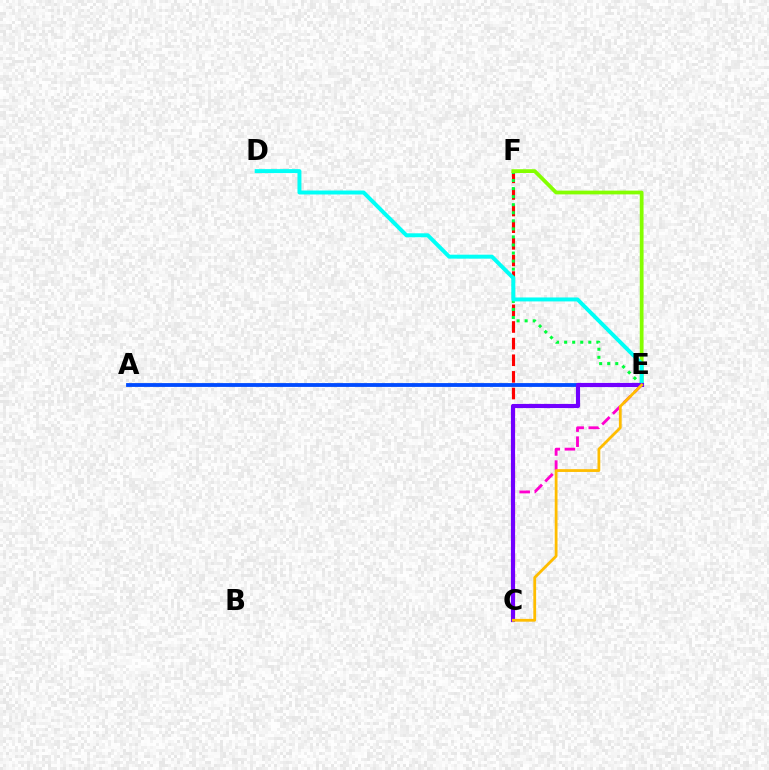{('C', 'F'): [{'color': '#ff0000', 'line_style': 'dashed', 'thickness': 2.26}], ('A', 'E'): [{'color': '#004bff', 'line_style': 'solid', 'thickness': 2.75}], ('E', 'F'): [{'color': '#00ff39', 'line_style': 'dotted', 'thickness': 2.19}, {'color': '#84ff00', 'line_style': 'solid', 'thickness': 2.71}], ('C', 'E'): [{'color': '#ff00cf', 'line_style': 'dashed', 'thickness': 2.05}, {'color': '#7200ff', 'line_style': 'solid', 'thickness': 2.98}, {'color': '#ffbd00', 'line_style': 'solid', 'thickness': 2.01}], ('D', 'E'): [{'color': '#00fff6', 'line_style': 'solid', 'thickness': 2.85}]}